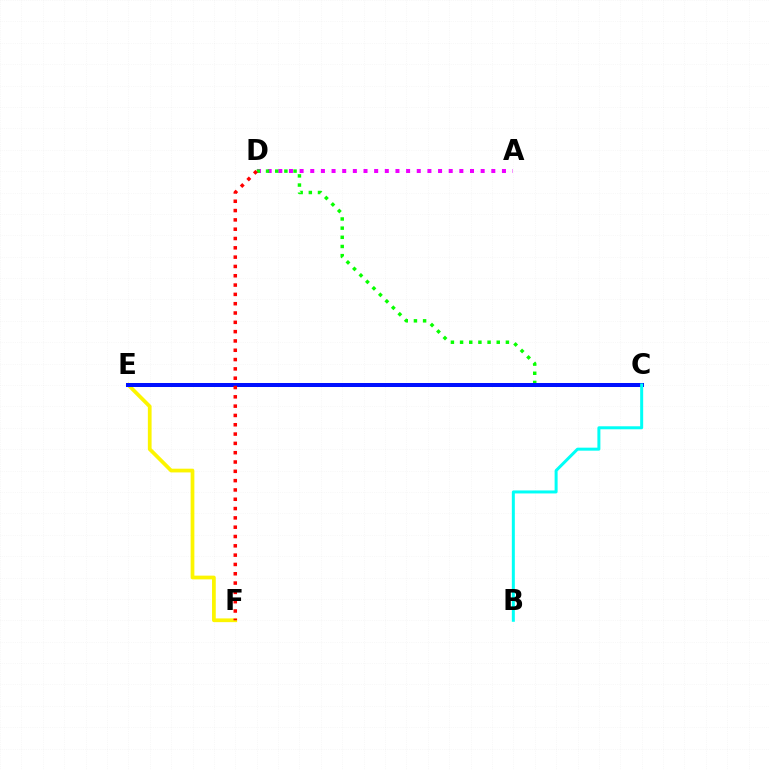{('E', 'F'): [{'color': '#fcf500', 'line_style': 'solid', 'thickness': 2.69}], ('A', 'D'): [{'color': '#ee00ff', 'line_style': 'dotted', 'thickness': 2.89}], ('C', 'D'): [{'color': '#08ff00', 'line_style': 'dotted', 'thickness': 2.49}], ('C', 'E'): [{'color': '#0010ff', 'line_style': 'solid', 'thickness': 2.89}], ('D', 'F'): [{'color': '#ff0000', 'line_style': 'dotted', 'thickness': 2.53}], ('B', 'C'): [{'color': '#00fff6', 'line_style': 'solid', 'thickness': 2.16}]}